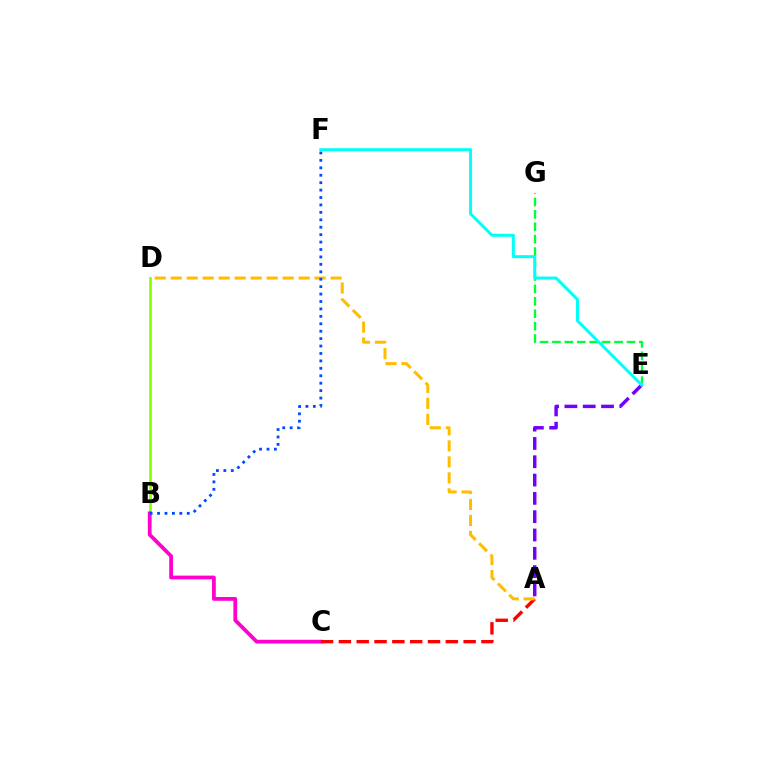{('E', 'G'): [{'color': '#00ff39', 'line_style': 'dashed', 'thickness': 1.69}], ('B', 'D'): [{'color': '#84ff00', 'line_style': 'solid', 'thickness': 1.89}], ('B', 'C'): [{'color': '#ff00cf', 'line_style': 'solid', 'thickness': 2.72}], ('A', 'C'): [{'color': '#ff0000', 'line_style': 'dashed', 'thickness': 2.42}], ('A', 'D'): [{'color': '#ffbd00', 'line_style': 'dashed', 'thickness': 2.17}], ('B', 'F'): [{'color': '#004bff', 'line_style': 'dotted', 'thickness': 2.02}], ('A', 'E'): [{'color': '#7200ff', 'line_style': 'dashed', 'thickness': 2.49}], ('E', 'F'): [{'color': '#00fff6', 'line_style': 'solid', 'thickness': 2.16}]}